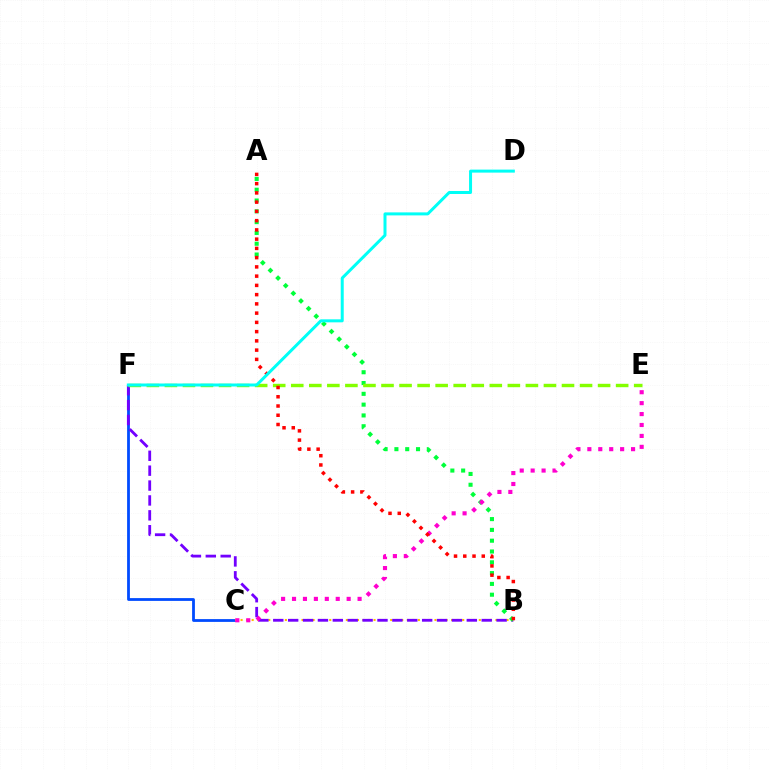{('C', 'F'): [{'color': '#004bff', 'line_style': 'solid', 'thickness': 2.01}], ('B', 'C'): [{'color': '#ffbd00', 'line_style': 'dotted', 'thickness': 1.51}], ('B', 'F'): [{'color': '#7200ff', 'line_style': 'dashed', 'thickness': 2.02}], ('A', 'B'): [{'color': '#00ff39', 'line_style': 'dotted', 'thickness': 2.93}, {'color': '#ff0000', 'line_style': 'dotted', 'thickness': 2.51}], ('C', 'E'): [{'color': '#ff00cf', 'line_style': 'dotted', 'thickness': 2.97}], ('E', 'F'): [{'color': '#84ff00', 'line_style': 'dashed', 'thickness': 2.45}], ('D', 'F'): [{'color': '#00fff6', 'line_style': 'solid', 'thickness': 2.16}]}